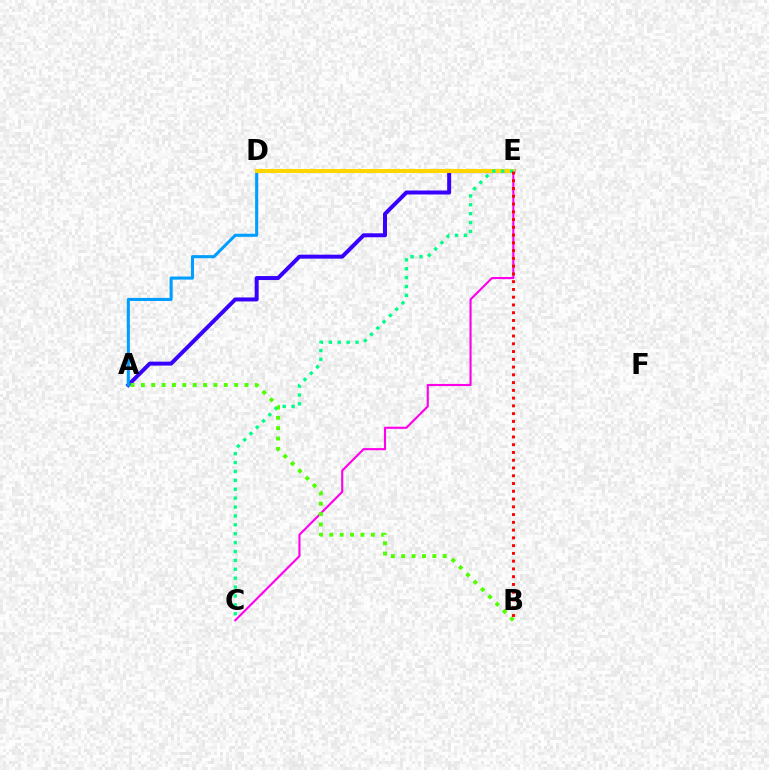{('A', 'E'): [{'color': '#3700ff', 'line_style': 'solid', 'thickness': 2.86}], ('A', 'D'): [{'color': '#009eff', 'line_style': 'solid', 'thickness': 2.21}], ('C', 'E'): [{'color': '#ff00ed', 'line_style': 'solid', 'thickness': 1.53}, {'color': '#00ff86', 'line_style': 'dotted', 'thickness': 2.42}], ('D', 'E'): [{'color': '#ffd500', 'line_style': 'solid', 'thickness': 2.92}], ('A', 'B'): [{'color': '#4fff00', 'line_style': 'dotted', 'thickness': 2.82}], ('B', 'E'): [{'color': '#ff0000', 'line_style': 'dotted', 'thickness': 2.11}]}